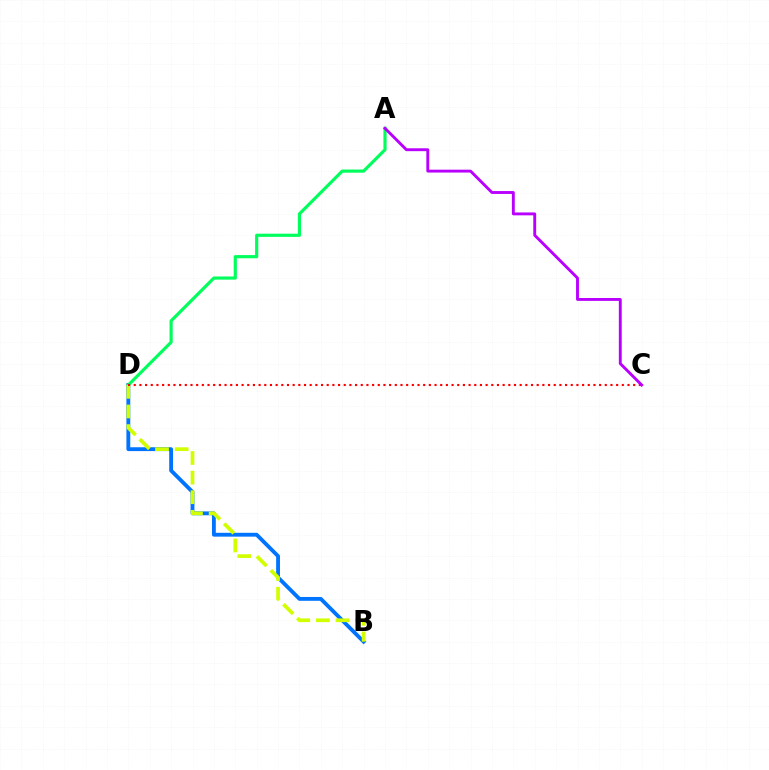{('B', 'D'): [{'color': '#0074ff', 'line_style': 'solid', 'thickness': 2.77}, {'color': '#d1ff00', 'line_style': 'dashed', 'thickness': 2.67}], ('A', 'D'): [{'color': '#00ff5c', 'line_style': 'solid', 'thickness': 2.28}], ('C', 'D'): [{'color': '#ff0000', 'line_style': 'dotted', 'thickness': 1.54}], ('A', 'C'): [{'color': '#b900ff', 'line_style': 'solid', 'thickness': 2.08}]}